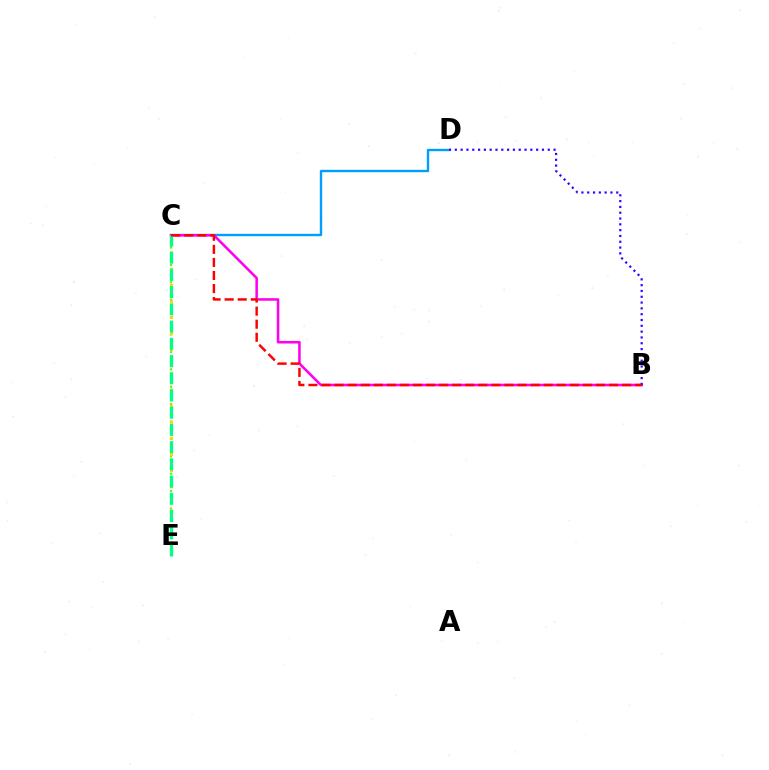{('C', 'E'): [{'color': '#4fff00', 'line_style': 'dotted', 'thickness': 1.58}, {'color': '#ffd500', 'line_style': 'dotted', 'thickness': 2.19}, {'color': '#00ff86', 'line_style': 'dashed', 'thickness': 2.34}], ('C', 'D'): [{'color': '#009eff', 'line_style': 'solid', 'thickness': 1.71}], ('B', 'C'): [{'color': '#ff00ed', 'line_style': 'solid', 'thickness': 1.84}, {'color': '#ff0000', 'line_style': 'dashed', 'thickness': 1.78}], ('B', 'D'): [{'color': '#3700ff', 'line_style': 'dotted', 'thickness': 1.58}]}